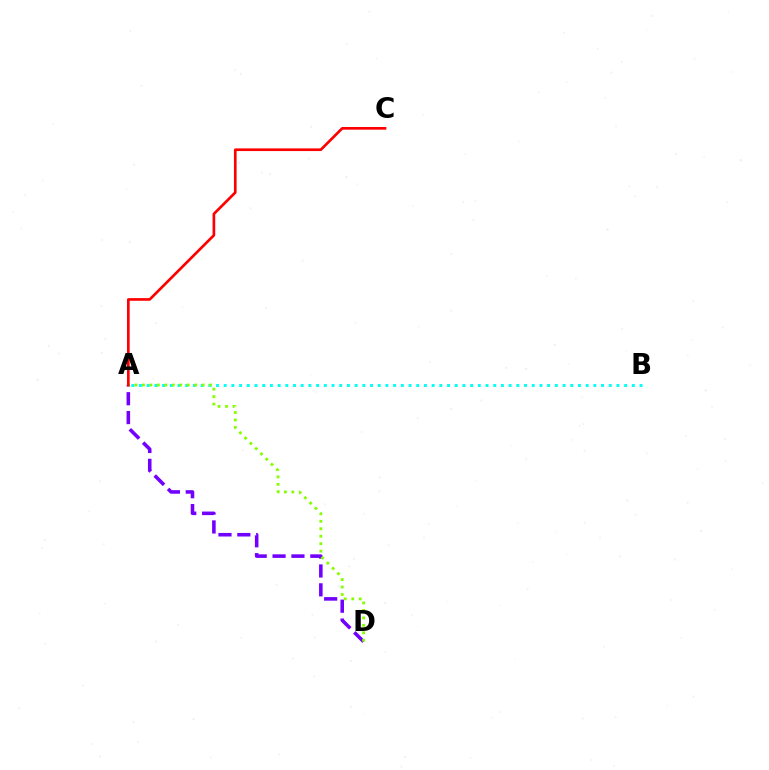{('A', 'B'): [{'color': '#00fff6', 'line_style': 'dotted', 'thickness': 2.09}], ('A', 'D'): [{'color': '#7200ff', 'line_style': 'dashed', 'thickness': 2.56}, {'color': '#84ff00', 'line_style': 'dotted', 'thickness': 2.03}], ('A', 'C'): [{'color': '#ff0000', 'line_style': 'solid', 'thickness': 1.93}]}